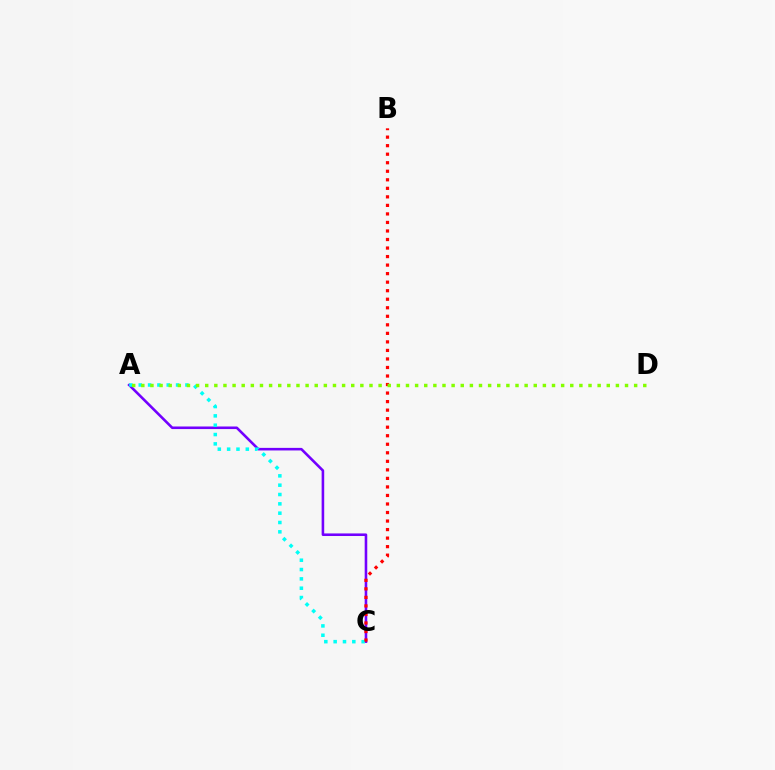{('A', 'C'): [{'color': '#7200ff', 'line_style': 'solid', 'thickness': 1.86}, {'color': '#00fff6', 'line_style': 'dotted', 'thickness': 2.54}], ('B', 'C'): [{'color': '#ff0000', 'line_style': 'dotted', 'thickness': 2.32}], ('A', 'D'): [{'color': '#84ff00', 'line_style': 'dotted', 'thickness': 2.48}]}